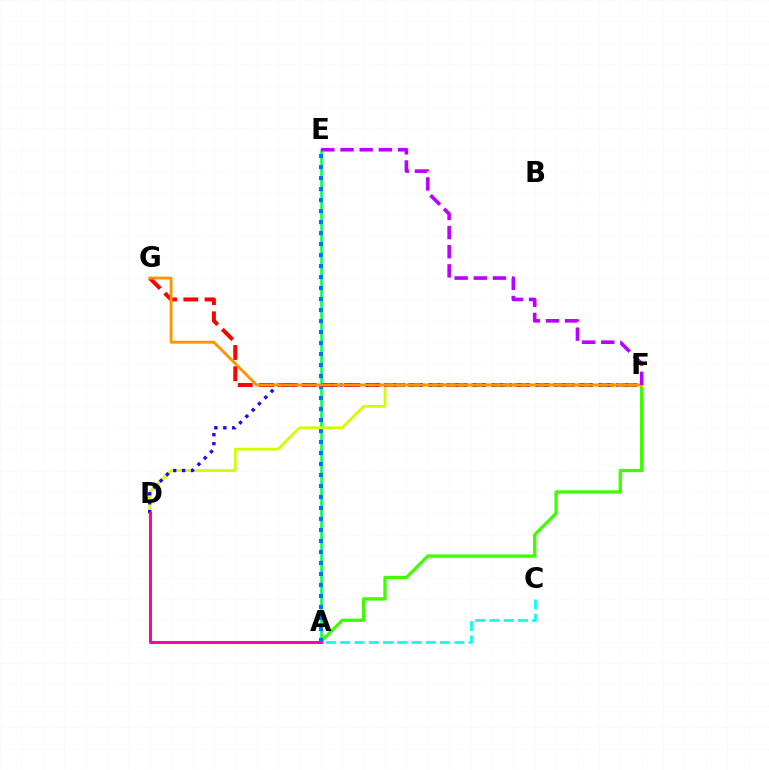{('A', 'C'): [{'color': '#00fff6', 'line_style': 'dashed', 'thickness': 1.94}], ('A', 'E'): [{'color': '#00ff5c', 'line_style': 'solid', 'thickness': 1.88}, {'color': '#0074ff', 'line_style': 'dotted', 'thickness': 2.99}], ('F', 'G'): [{'color': '#ff0000', 'line_style': 'dashed', 'thickness': 2.89}, {'color': '#ff9400', 'line_style': 'solid', 'thickness': 2.05}], ('A', 'F'): [{'color': '#3dff00', 'line_style': 'solid', 'thickness': 2.39}], ('D', 'F'): [{'color': '#d1ff00', 'line_style': 'solid', 'thickness': 2.01}, {'color': '#2500ff', 'line_style': 'dotted', 'thickness': 2.43}], ('A', 'D'): [{'color': '#ff00ac', 'line_style': 'solid', 'thickness': 2.14}], ('E', 'F'): [{'color': '#b900ff', 'line_style': 'dashed', 'thickness': 2.6}]}